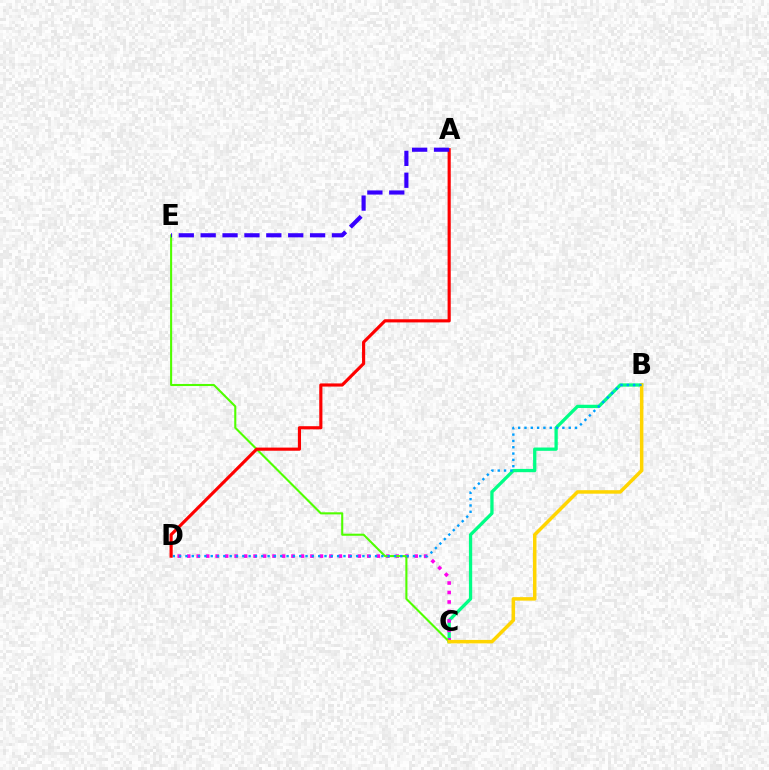{('B', 'C'): [{'color': '#00ff86', 'line_style': 'solid', 'thickness': 2.36}, {'color': '#ffd500', 'line_style': 'solid', 'thickness': 2.52}], ('C', 'D'): [{'color': '#ff00ed', 'line_style': 'dotted', 'thickness': 2.57}], ('C', 'E'): [{'color': '#4fff00', 'line_style': 'solid', 'thickness': 1.5}], ('B', 'D'): [{'color': '#009eff', 'line_style': 'dotted', 'thickness': 1.72}], ('A', 'D'): [{'color': '#ff0000', 'line_style': 'solid', 'thickness': 2.27}], ('A', 'E'): [{'color': '#3700ff', 'line_style': 'dashed', 'thickness': 2.97}]}